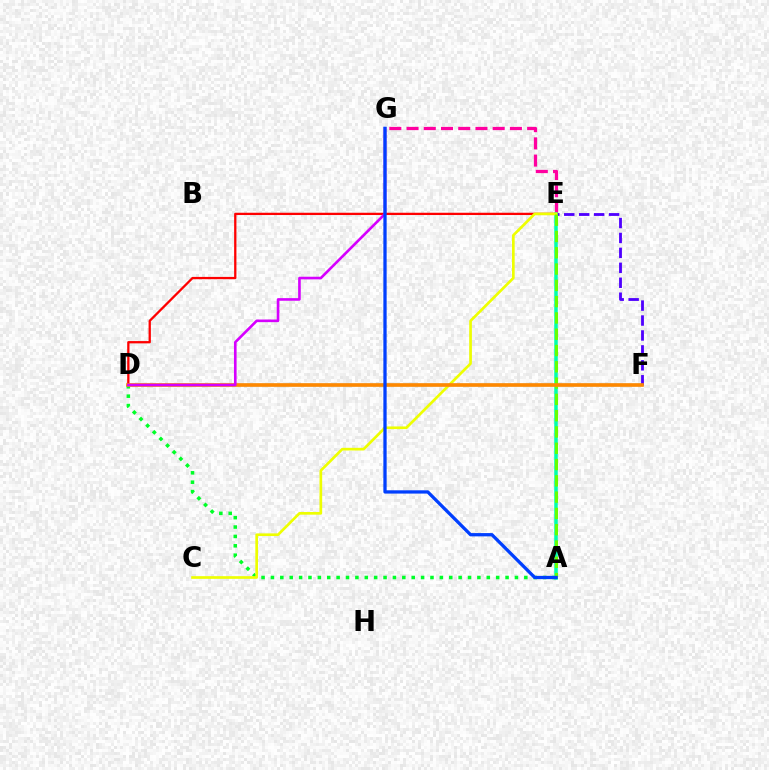{('A', 'D'): [{'color': '#00ff27', 'line_style': 'dotted', 'thickness': 2.55}], ('D', 'F'): [{'color': '#00c7ff', 'line_style': 'solid', 'thickness': 1.63}, {'color': '#ff8800', 'line_style': 'solid', 'thickness': 2.61}], ('E', 'G'): [{'color': '#ff00a0', 'line_style': 'dashed', 'thickness': 2.34}], ('D', 'E'): [{'color': '#ff0000', 'line_style': 'solid', 'thickness': 1.65}], ('E', 'F'): [{'color': '#4f00ff', 'line_style': 'dashed', 'thickness': 2.03}], ('A', 'E'): [{'color': '#00ffaf', 'line_style': 'solid', 'thickness': 2.53}, {'color': '#66ff00', 'line_style': 'dashed', 'thickness': 2.21}], ('C', 'E'): [{'color': '#eeff00', 'line_style': 'solid', 'thickness': 1.92}], ('D', 'G'): [{'color': '#d600ff', 'line_style': 'solid', 'thickness': 1.89}], ('A', 'G'): [{'color': '#003fff', 'line_style': 'solid', 'thickness': 2.36}]}